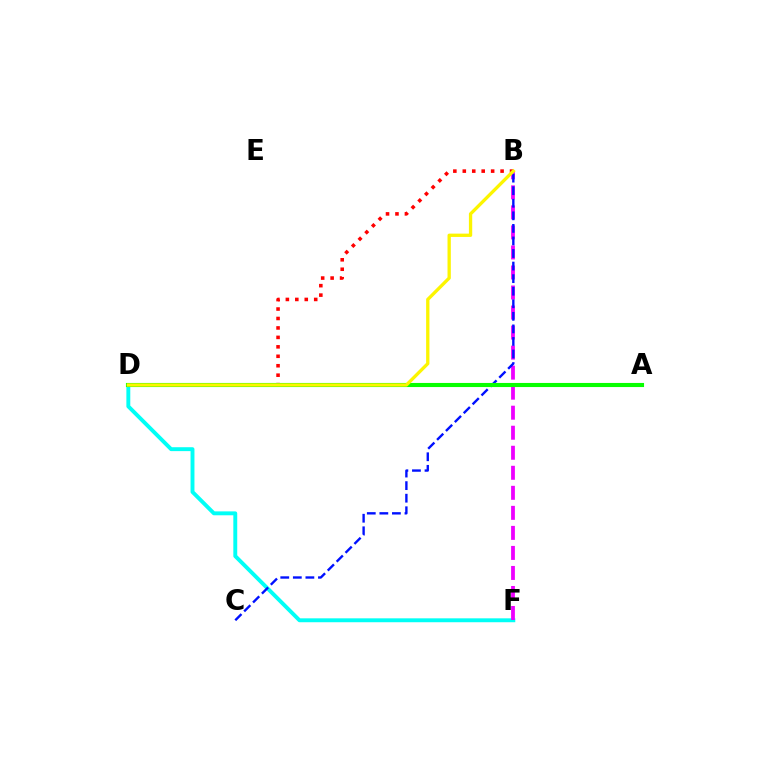{('D', 'F'): [{'color': '#00fff6', 'line_style': 'solid', 'thickness': 2.81}], ('B', 'F'): [{'color': '#ee00ff', 'line_style': 'dashed', 'thickness': 2.72}], ('B', 'C'): [{'color': '#0010ff', 'line_style': 'dashed', 'thickness': 1.71}], ('B', 'D'): [{'color': '#ff0000', 'line_style': 'dotted', 'thickness': 2.57}, {'color': '#fcf500', 'line_style': 'solid', 'thickness': 2.38}], ('A', 'D'): [{'color': '#08ff00', 'line_style': 'solid', 'thickness': 2.95}]}